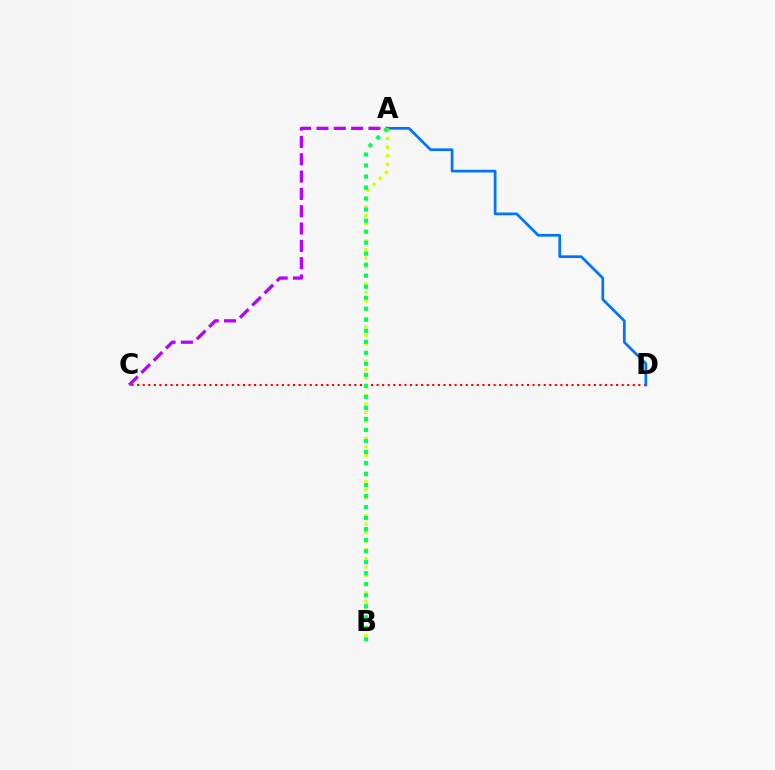{('C', 'D'): [{'color': '#ff0000', 'line_style': 'dotted', 'thickness': 1.51}], ('A', 'D'): [{'color': '#0074ff', 'line_style': 'solid', 'thickness': 1.95}], ('A', 'C'): [{'color': '#b900ff', 'line_style': 'dashed', 'thickness': 2.35}], ('A', 'B'): [{'color': '#d1ff00', 'line_style': 'dotted', 'thickness': 2.33}, {'color': '#00ff5c', 'line_style': 'dotted', 'thickness': 2.99}]}